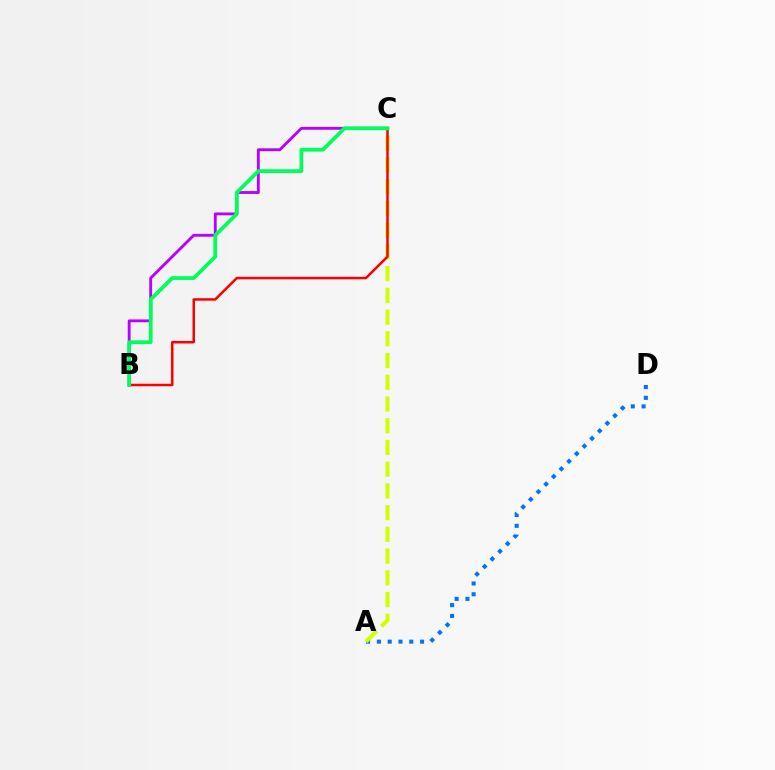{('A', 'D'): [{'color': '#0074ff', 'line_style': 'dotted', 'thickness': 2.93}], ('A', 'C'): [{'color': '#d1ff00', 'line_style': 'dashed', 'thickness': 2.95}], ('B', 'C'): [{'color': '#b900ff', 'line_style': 'solid', 'thickness': 2.06}, {'color': '#ff0000', 'line_style': 'solid', 'thickness': 1.81}, {'color': '#00ff5c', 'line_style': 'solid', 'thickness': 2.72}]}